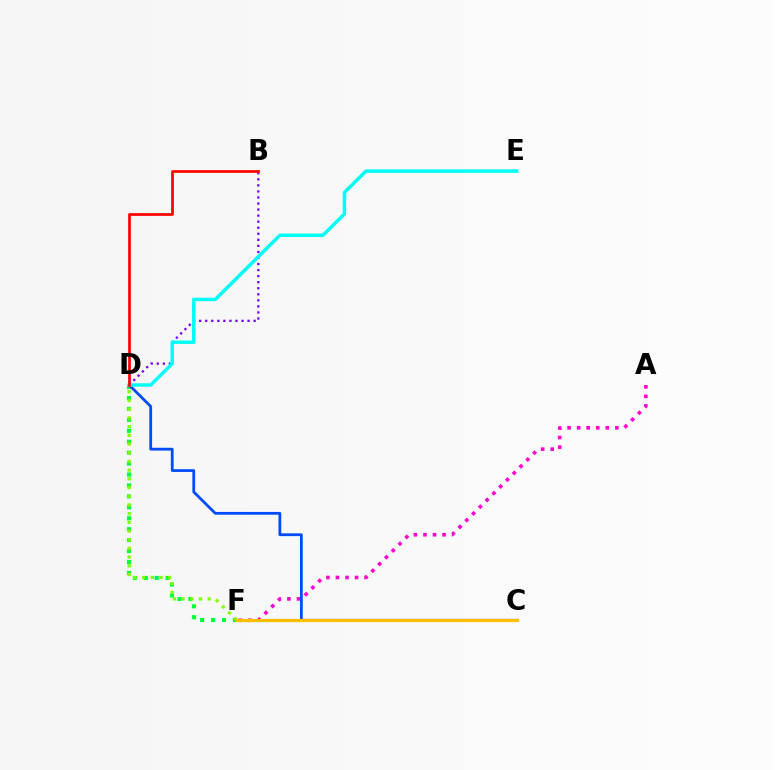{('D', 'F'): [{'color': '#00ff39', 'line_style': 'dotted', 'thickness': 2.97}, {'color': '#84ff00', 'line_style': 'dotted', 'thickness': 2.36}], ('A', 'F'): [{'color': '#ff00cf', 'line_style': 'dotted', 'thickness': 2.6}], ('B', 'D'): [{'color': '#7200ff', 'line_style': 'dotted', 'thickness': 1.64}, {'color': '#ff0000', 'line_style': 'solid', 'thickness': 1.95}], ('C', 'D'): [{'color': '#004bff', 'line_style': 'solid', 'thickness': 2.0}], ('C', 'F'): [{'color': '#ffbd00', 'line_style': 'solid', 'thickness': 2.32}], ('D', 'E'): [{'color': '#00fff6', 'line_style': 'solid', 'thickness': 2.48}]}